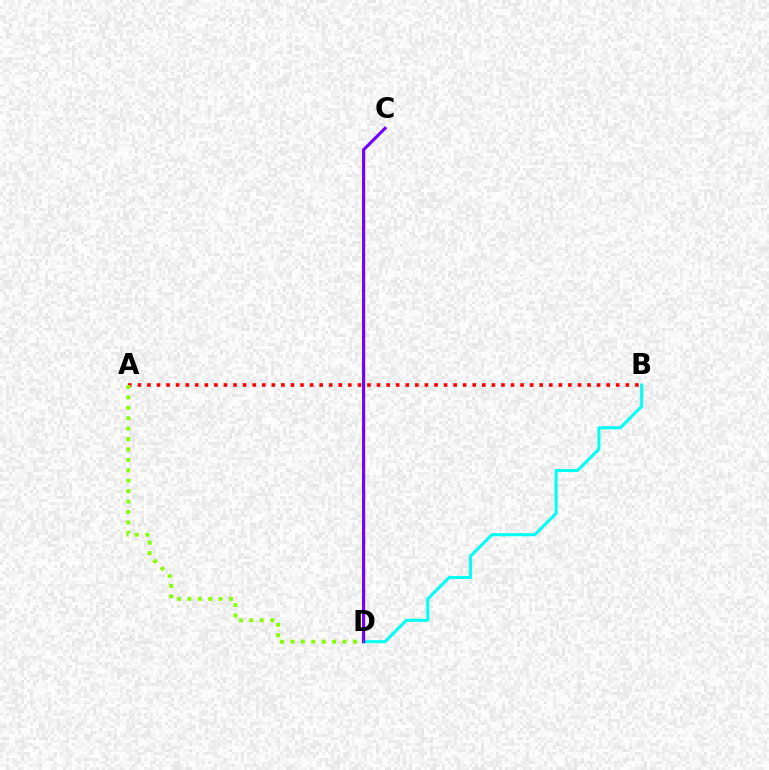{('B', 'D'): [{'color': '#00fff6', 'line_style': 'solid', 'thickness': 2.19}], ('C', 'D'): [{'color': '#7200ff', 'line_style': 'solid', 'thickness': 2.25}], ('A', 'B'): [{'color': '#ff0000', 'line_style': 'dotted', 'thickness': 2.6}], ('A', 'D'): [{'color': '#84ff00', 'line_style': 'dotted', 'thickness': 2.83}]}